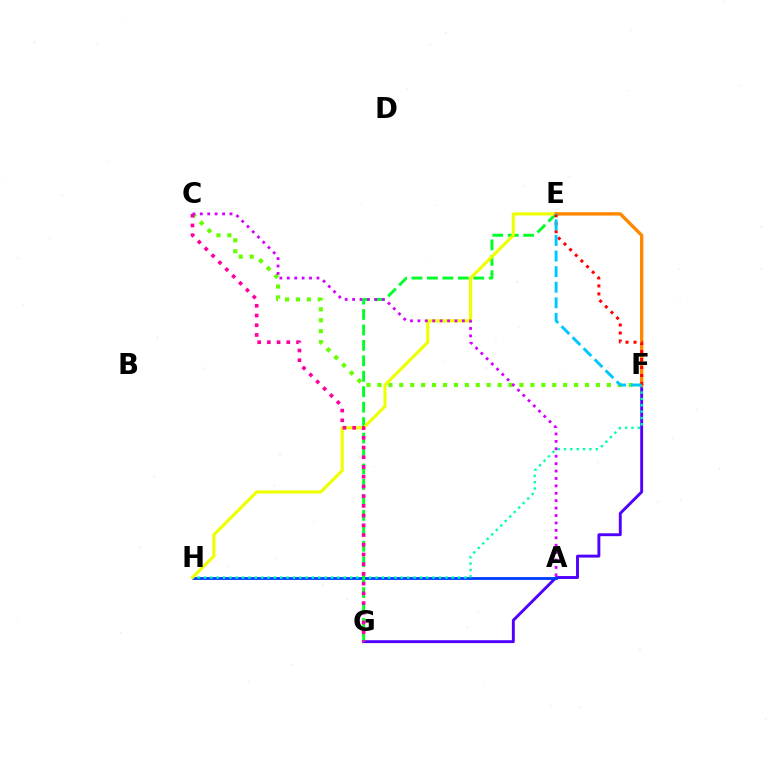{('C', 'F'): [{'color': '#66ff00', 'line_style': 'dotted', 'thickness': 2.97}], ('F', 'G'): [{'color': '#4f00ff', 'line_style': 'solid', 'thickness': 2.08}], ('A', 'H'): [{'color': '#003fff', 'line_style': 'solid', 'thickness': 2.04}], ('F', 'H'): [{'color': '#00ffaf', 'line_style': 'dotted', 'thickness': 1.73}], ('E', 'G'): [{'color': '#00ff27', 'line_style': 'dashed', 'thickness': 2.1}], ('E', 'H'): [{'color': '#eeff00', 'line_style': 'solid', 'thickness': 2.25}], ('C', 'G'): [{'color': '#ff00a0', 'line_style': 'dotted', 'thickness': 2.64}], ('E', 'F'): [{'color': '#ff8800', 'line_style': 'solid', 'thickness': 2.43}, {'color': '#ff0000', 'line_style': 'dotted', 'thickness': 2.17}, {'color': '#00c7ff', 'line_style': 'dashed', 'thickness': 2.12}], ('A', 'C'): [{'color': '#d600ff', 'line_style': 'dotted', 'thickness': 2.01}]}